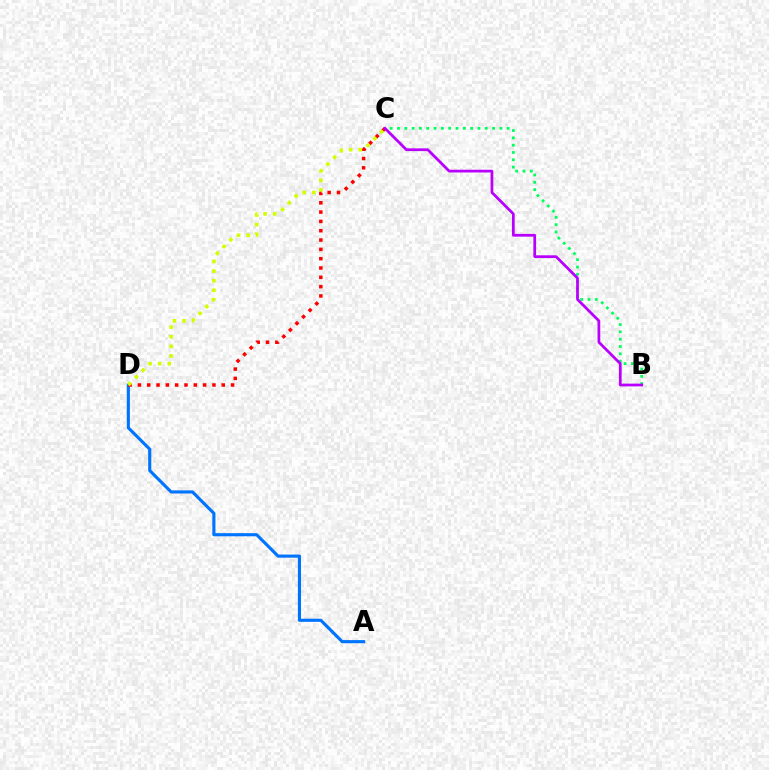{('B', 'C'): [{'color': '#00ff5c', 'line_style': 'dotted', 'thickness': 1.99}, {'color': '#b900ff', 'line_style': 'solid', 'thickness': 1.98}], ('A', 'D'): [{'color': '#0074ff', 'line_style': 'solid', 'thickness': 2.25}], ('C', 'D'): [{'color': '#ff0000', 'line_style': 'dotted', 'thickness': 2.53}, {'color': '#d1ff00', 'line_style': 'dotted', 'thickness': 2.61}]}